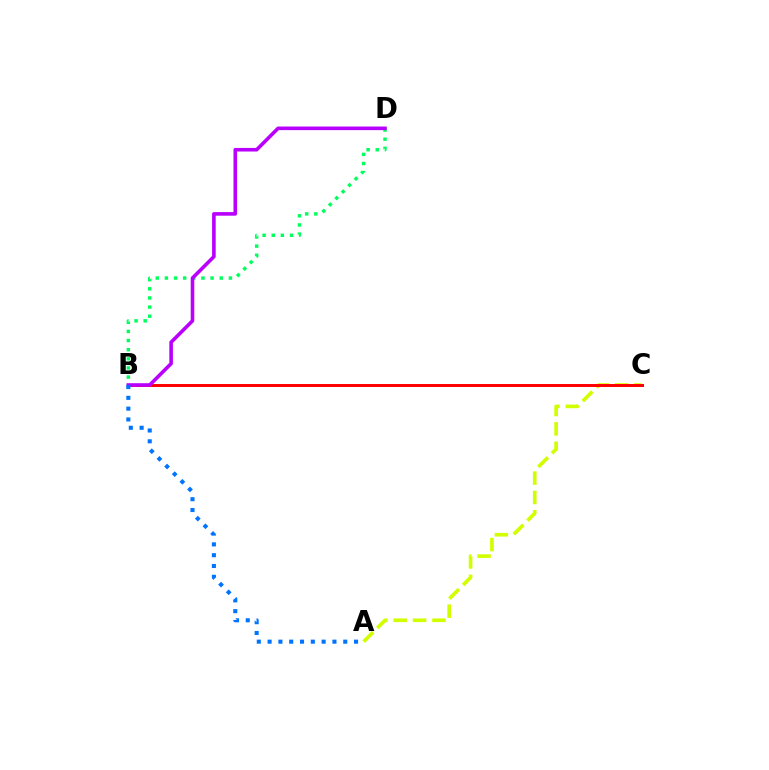{('A', 'C'): [{'color': '#d1ff00', 'line_style': 'dashed', 'thickness': 2.63}], ('B', 'D'): [{'color': '#00ff5c', 'line_style': 'dotted', 'thickness': 2.48}, {'color': '#b900ff', 'line_style': 'solid', 'thickness': 2.59}], ('B', 'C'): [{'color': '#ff0000', 'line_style': 'solid', 'thickness': 2.13}], ('A', 'B'): [{'color': '#0074ff', 'line_style': 'dotted', 'thickness': 2.94}]}